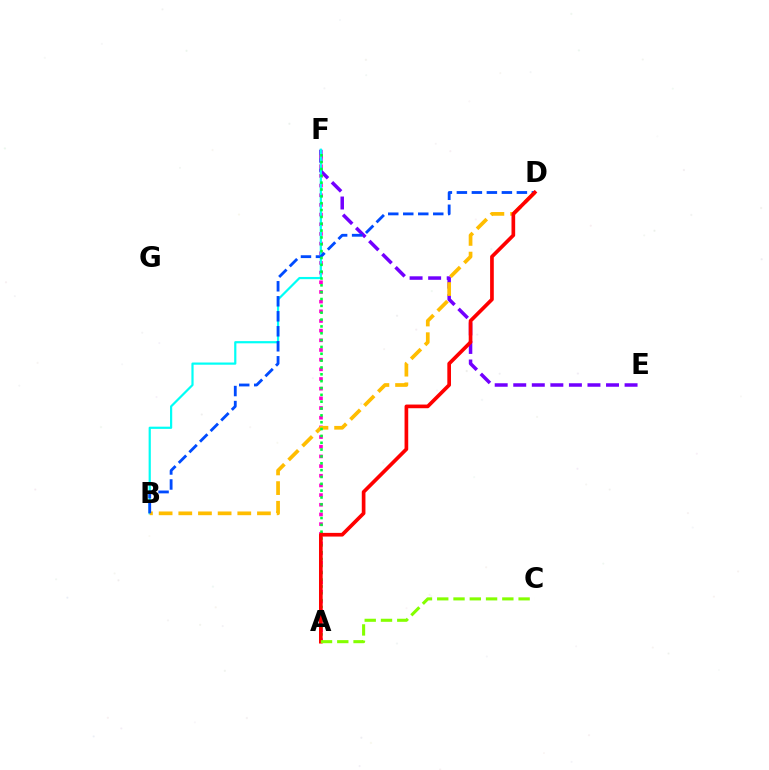{('E', 'F'): [{'color': '#7200ff', 'line_style': 'dashed', 'thickness': 2.52}], ('A', 'F'): [{'color': '#ff00cf', 'line_style': 'dotted', 'thickness': 2.63}, {'color': '#00ff39', 'line_style': 'dotted', 'thickness': 1.86}], ('B', 'F'): [{'color': '#00fff6', 'line_style': 'solid', 'thickness': 1.59}], ('B', 'D'): [{'color': '#ffbd00', 'line_style': 'dashed', 'thickness': 2.67}, {'color': '#004bff', 'line_style': 'dashed', 'thickness': 2.04}], ('A', 'D'): [{'color': '#ff0000', 'line_style': 'solid', 'thickness': 2.65}], ('A', 'C'): [{'color': '#84ff00', 'line_style': 'dashed', 'thickness': 2.21}]}